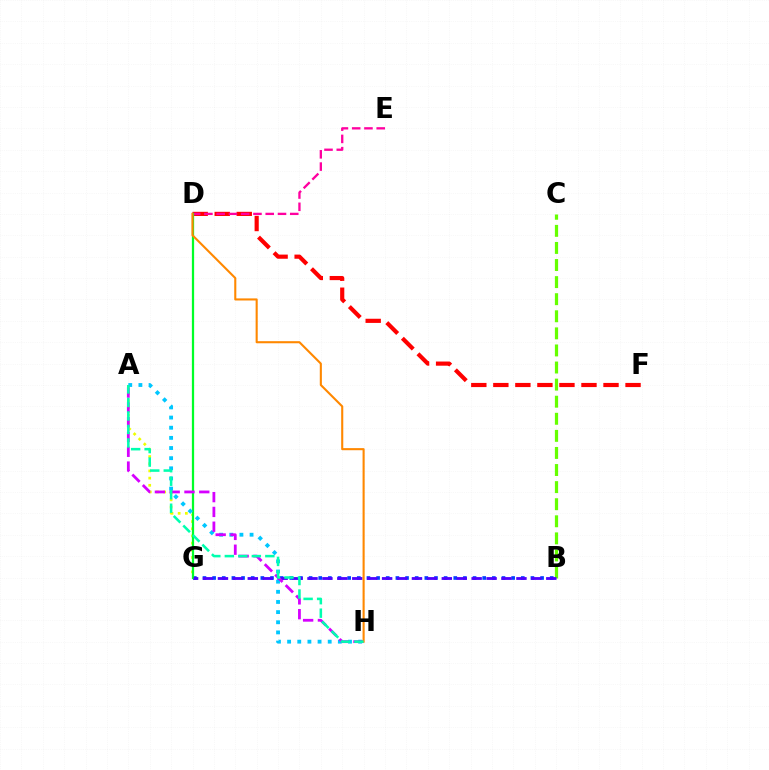{('B', 'G'): [{'color': '#003fff', 'line_style': 'dotted', 'thickness': 2.62}, {'color': '#4f00ff', 'line_style': 'dashed', 'thickness': 2.03}], ('A', 'G'): [{'color': '#eeff00', 'line_style': 'dotted', 'thickness': 1.95}], ('D', 'F'): [{'color': '#ff0000', 'line_style': 'dashed', 'thickness': 2.99}], ('B', 'C'): [{'color': '#66ff00', 'line_style': 'dashed', 'thickness': 2.32}], ('D', 'E'): [{'color': '#ff00a0', 'line_style': 'dashed', 'thickness': 1.67}], ('D', 'G'): [{'color': '#00ff27', 'line_style': 'solid', 'thickness': 1.62}], ('A', 'H'): [{'color': '#00c7ff', 'line_style': 'dotted', 'thickness': 2.76}, {'color': '#d600ff', 'line_style': 'dashed', 'thickness': 2.01}, {'color': '#00ffaf', 'line_style': 'dashed', 'thickness': 1.83}], ('D', 'H'): [{'color': '#ff8800', 'line_style': 'solid', 'thickness': 1.51}]}